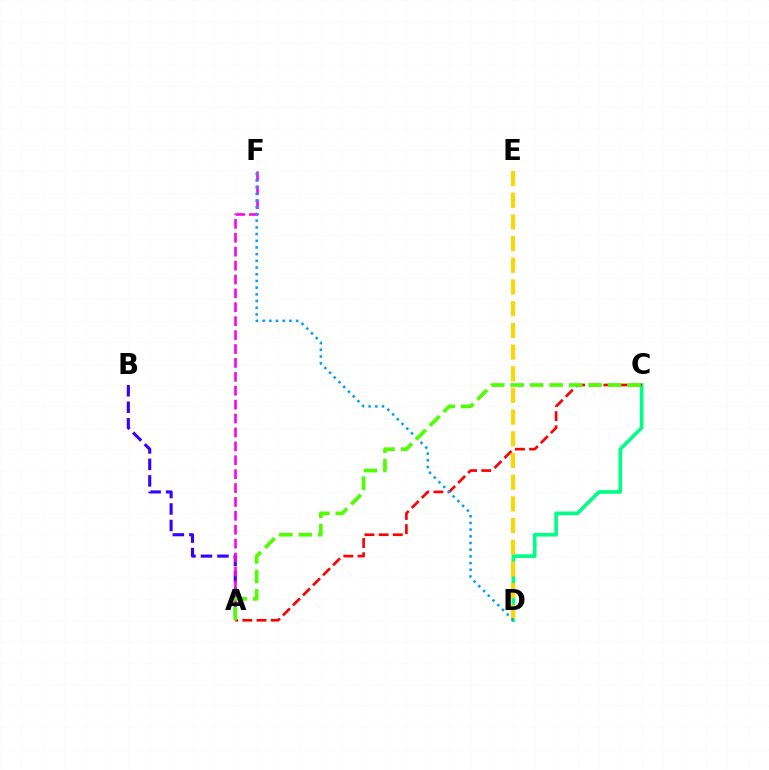{('C', 'D'): [{'color': '#00ff86', 'line_style': 'solid', 'thickness': 2.63}], ('A', 'C'): [{'color': '#ff0000', 'line_style': 'dashed', 'thickness': 1.93}, {'color': '#4fff00', 'line_style': 'dashed', 'thickness': 2.64}], ('A', 'B'): [{'color': '#3700ff', 'line_style': 'dashed', 'thickness': 2.24}], ('D', 'E'): [{'color': '#ffd500', 'line_style': 'dashed', 'thickness': 2.95}], ('A', 'F'): [{'color': '#ff00ed', 'line_style': 'dashed', 'thickness': 1.89}], ('D', 'F'): [{'color': '#009eff', 'line_style': 'dotted', 'thickness': 1.82}]}